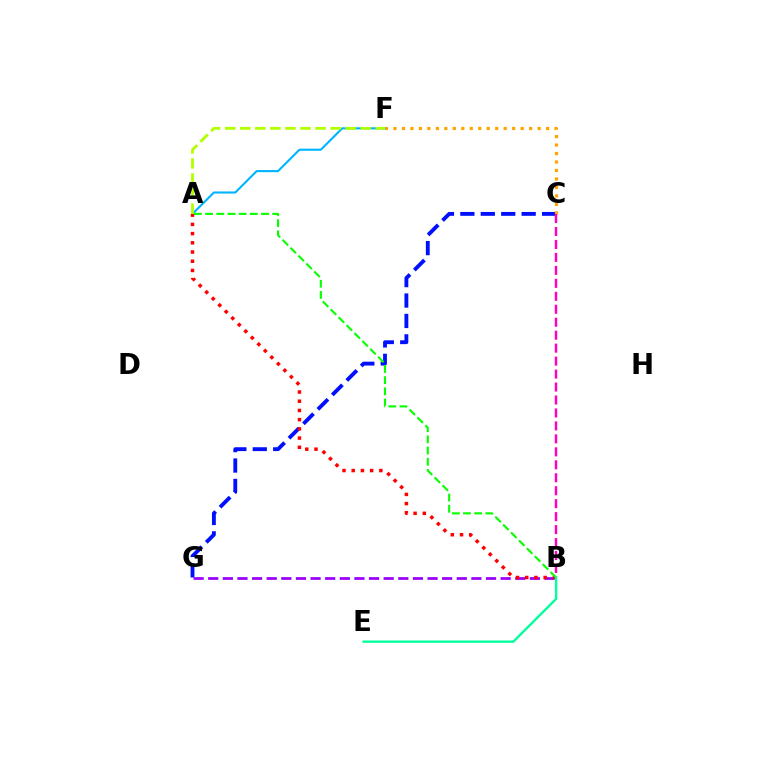{('C', 'G'): [{'color': '#0010ff', 'line_style': 'dashed', 'thickness': 2.78}], ('B', 'G'): [{'color': '#9b00ff', 'line_style': 'dashed', 'thickness': 1.99}], ('A', 'F'): [{'color': '#00b5ff', 'line_style': 'solid', 'thickness': 1.52}, {'color': '#b3ff00', 'line_style': 'dashed', 'thickness': 2.05}], ('C', 'F'): [{'color': '#ffa500', 'line_style': 'dotted', 'thickness': 2.3}], ('A', 'B'): [{'color': '#ff0000', 'line_style': 'dotted', 'thickness': 2.5}, {'color': '#08ff00', 'line_style': 'dashed', 'thickness': 1.52}], ('B', 'C'): [{'color': '#ff00bd', 'line_style': 'dashed', 'thickness': 1.76}], ('B', 'E'): [{'color': '#00ff9d', 'line_style': 'solid', 'thickness': 1.68}]}